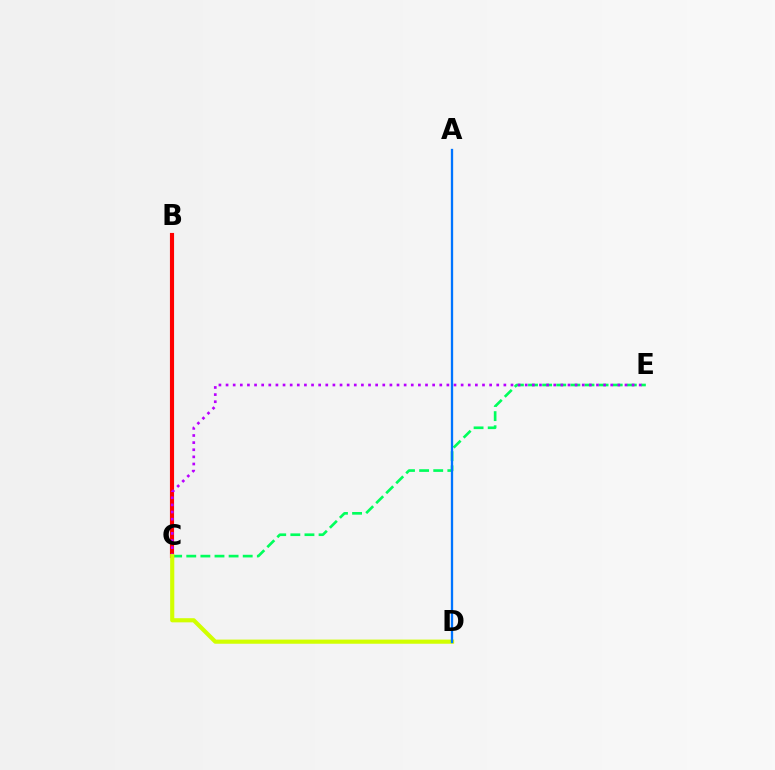{('C', 'E'): [{'color': '#00ff5c', 'line_style': 'dashed', 'thickness': 1.92}, {'color': '#b900ff', 'line_style': 'dotted', 'thickness': 1.94}], ('B', 'C'): [{'color': '#ff0000', 'line_style': 'solid', 'thickness': 2.97}], ('C', 'D'): [{'color': '#d1ff00', 'line_style': 'solid', 'thickness': 2.98}], ('A', 'D'): [{'color': '#0074ff', 'line_style': 'solid', 'thickness': 1.66}]}